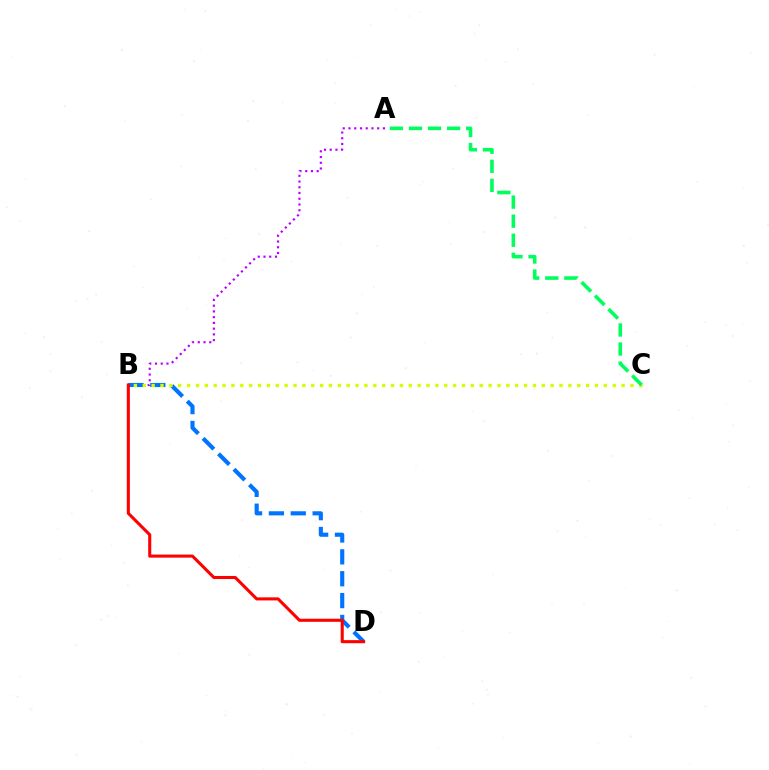{('A', 'B'): [{'color': '#b900ff', 'line_style': 'dotted', 'thickness': 1.56}], ('B', 'D'): [{'color': '#0074ff', 'line_style': 'dashed', 'thickness': 2.97}, {'color': '#ff0000', 'line_style': 'solid', 'thickness': 2.21}], ('B', 'C'): [{'color': '#d1ff00', 'line_style': 'dotted', 'thickness': 2.41}], ('A', 'C'): [{'color': '#00ff5c', 'line_style': 'dashed', 'thickness': 2.59}]}